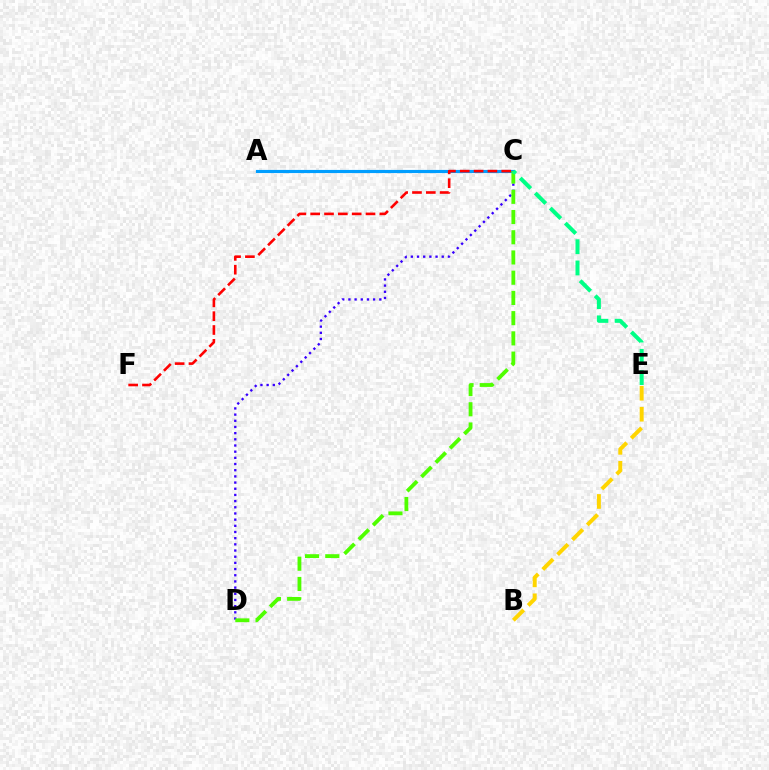{('A', 'C'): [{'color': '#ff00ed', 'line_style': 'solid', 'thickness': 1.91}, {'color': '#009eff', 'line_style': 'solid', 'thickness': 2.27}], ('C', 'D'): [{'color': '#3700ff', 'line_style': 'dotted', 'thickness': 1.68}, {'color': '#4fff00', 'line_style': 'dashed', 'thickness': 2.75}], ('B', 'E'): [{'color': '#ffd500', 'line_style': 'dashed', 'thickness': 2.85}], ('C', 'E'): [{'color': '#00ff86', 'line_style': 'dashed', 'thickness': 2.89}], ('C', 'F'): [{'color': '#ff0000', 'line_style': 'dashed', 'thickness': 1.88}]}